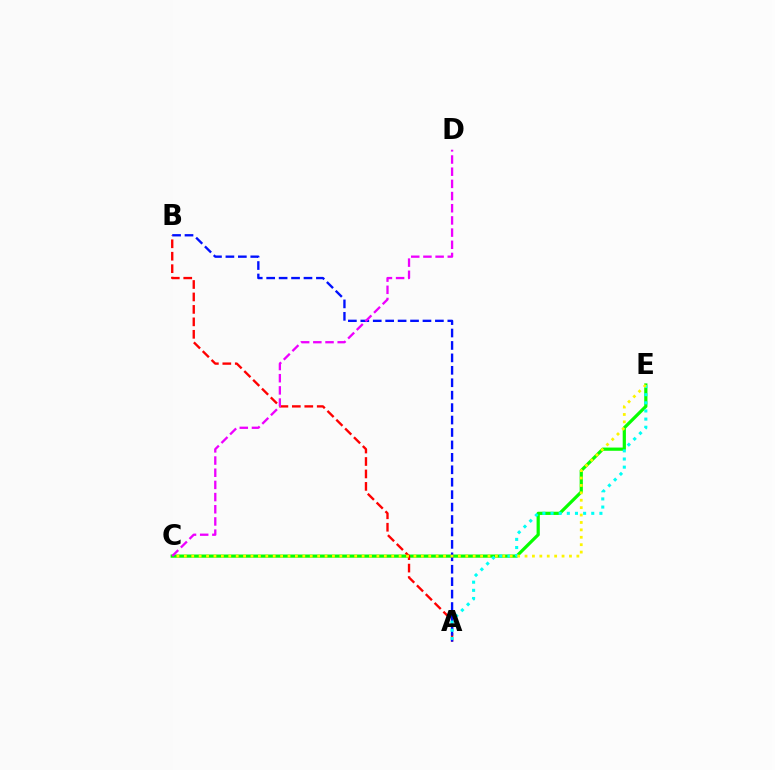{('C', 'E'): [{'color': '#08ff00', 'line_style': 'solid', 'thickness': 2.31}, {'color': '#fcf500', 'line_style': 'dotted', 'thickness': 2.01}], ('A', 'B'): [{'color': '#ff0000', 'line_style': 'dashed', 'thickness': 1.69}, {'color': '#0010ff', 'line_style': 'dashed', 'thickness': 1.69}], ('A', 'E'): [{'color': '#00fff6', 'line_style': 'dotted', 'thickness': 2.21}], ('C', 'D'): [{'color': '#ee00ff', 'line_style': 'dashed', 'thickness': 1.65}]}